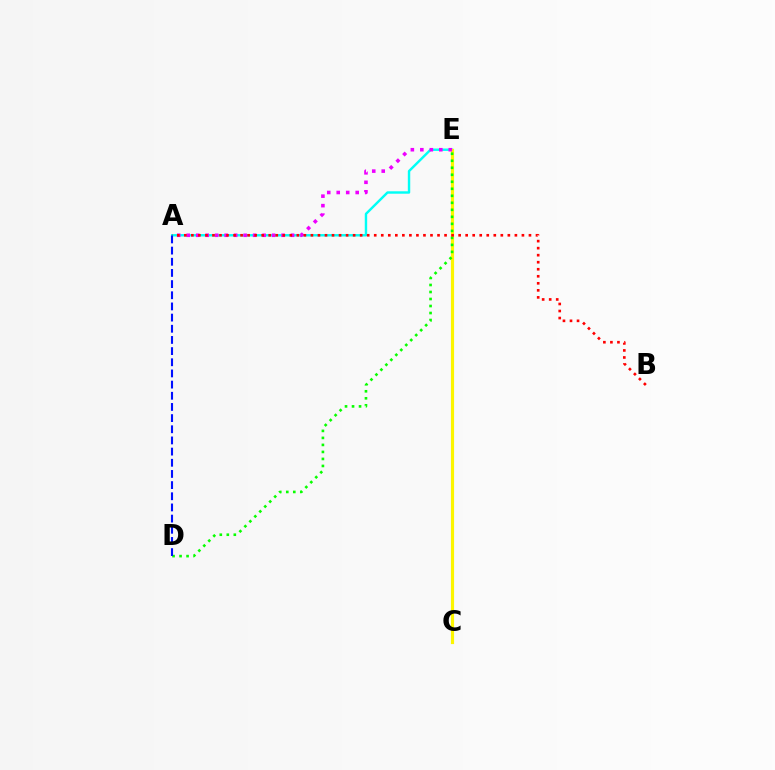{('A', 'E'): [{'color': '#00fff6', 'line_style': 'solid', 'thickness': 1.74}, {'color': '#ee00ff', 'line_style': 'dotted', 'thickness': 2.58}], ('C', 'E'): [{'color': '#fcf500', 'line_style': 'solid', 'thickness': 2.28}], ('D', 'E'): [{'color': '#08ff00', 'line_style': 'dotted', 'thickness': 1.9}], ('A', 'B'): [{'color': '#ff0000', 'line_style': 'dotted', 'thickness': 1.91}], ('A', 'D'): [{'color': '#0010ff', 'line_style': 'dashed', 'thickness': 1.52}]}